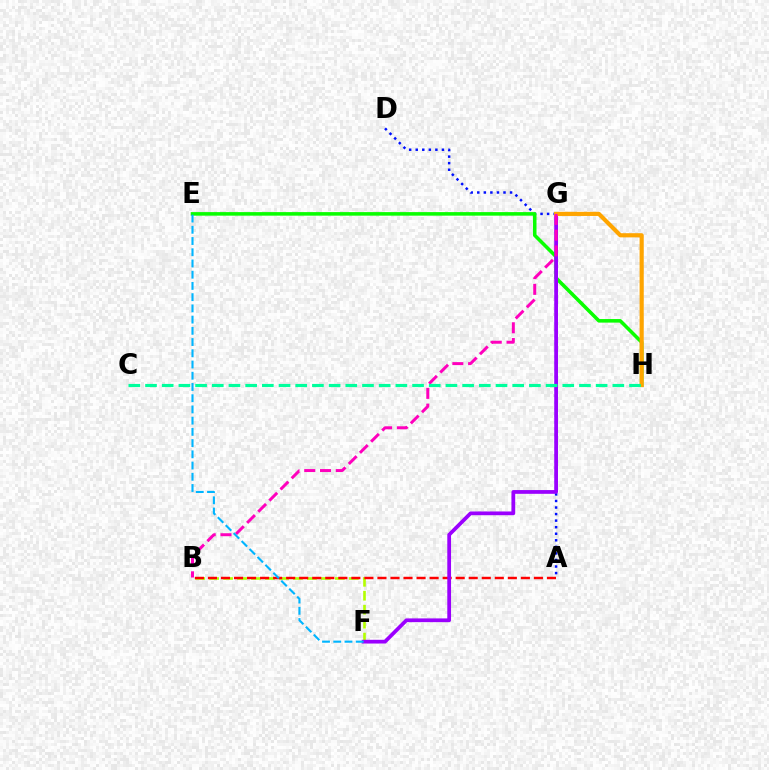{('B', 'F'): [{'color': '#b3ff00', 'line_style': 'dashed', 'thickness': 1.9}], ('A', 'D'): [{'color': '#0010ff', 'line_style': 'dotted', 'thickness': 1.78}], ('A', 'B'): [{'color': '#ff0000', 'line_style': 'dashed', 'thickness': 1.77}], ('E', 'H'): [{'color': '#08ff00', 'line_style': 'solid', 'thickness': 2.56}], ('F', 'G'): [{'color': '#9b00ff', 'line_style': 'solid', 'thickness': 2.7}], ('G', 'H'): [{'color': '#ffa500', 'line_style': 'solid', 'thickness': 2.99}], ('B', 'G'): [{'color': '#ff00bd', 'line_style': 'dashed', 'thickness': 2.14}], ('C', 'H'): [{'color': '#00ff9d', 'line_style': 'dashed', 'thickness': 2.27}], ('E', 'F'): [{'color': '#00b5ff', 'line_style': 'dashed', 'thickness': 1.53}]}